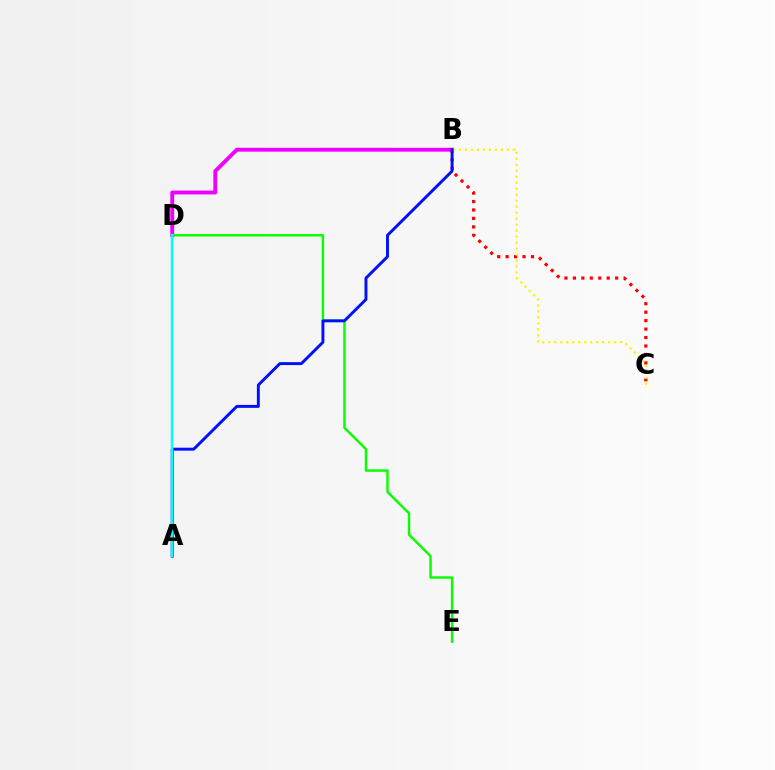{('B', 'C'): [{'color': '#ff0000', 'line_style': 'dotted', 'thickness': 2.3}, {'color': '#fcf500', 'line_style': 'dotted', 'thickness': 1.63}], ('B', 'D'): [{'color': '#ee00ff', 'line_style': 'solid', 'thickness': 2.79}], ('D', 'E'): [{'color': '#08ff00', 'line_style': 'solid', 'thickness': 1.76}], ('A', 'B'): [{'color': '#0010ff', 'line_style': 'solid', 'thickness': 2.11}], ('A', 'D'): [{'color': '#00fff6', 'line_style': 'solid', 'thickness': 1.78}]}